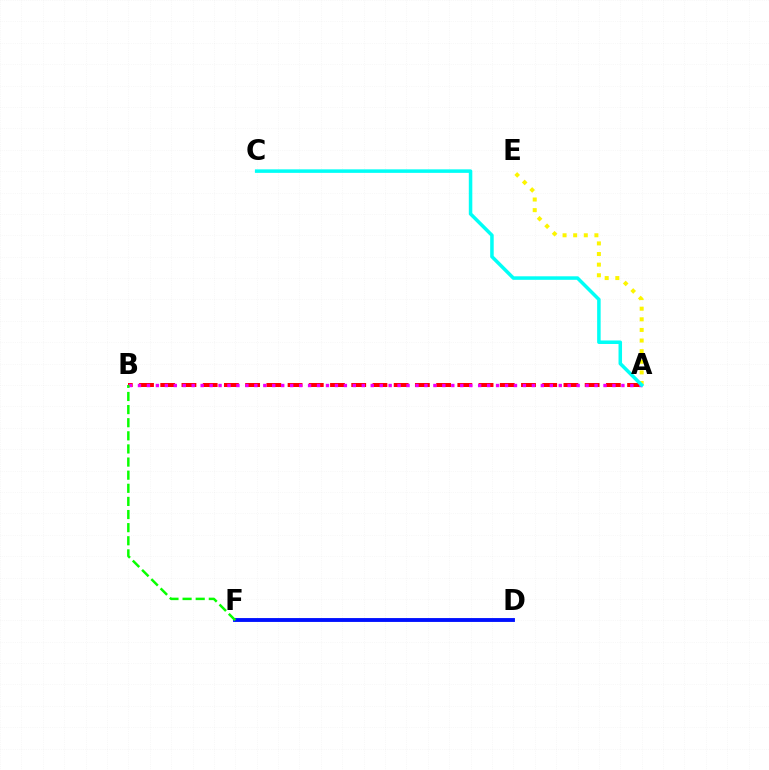{('A', 'B'): [{'color': '#ff0000', 'line_style': 'dashed', 'thickness': 2.88}, {'color': '#ee00ff', 'line_style': 'dotted', 'thickness': 2.43}], ('D', 'F'): [{'color': '#0010ff', 'line_style': 'solid', 'thickness': 2.78}], ('A', 'E'): [{'color': '#fcf500', 'line_style': 'dotted', 'thickness': 2.88}], ('A', 'C'): [{'color': '#00fff6', 'line_style': 'solid', 'thickness': 2.53}], ('B', 'F'): [{'color': '#08ff00', 'line_style': 'dashed', 'thickness': 1.78}]}